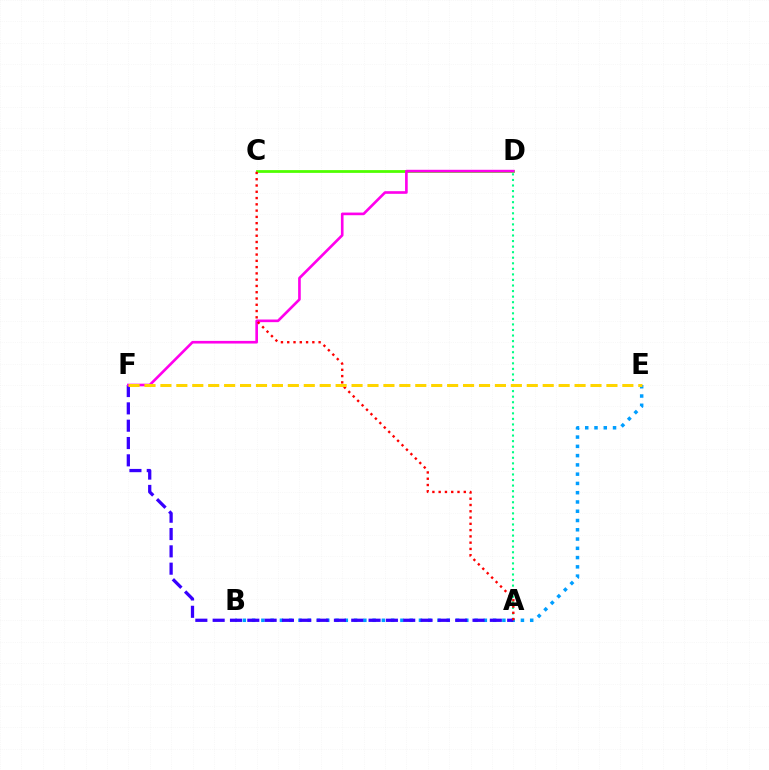{('A', 'D'): [{'color': '#00ff86', 'line_style': 'dotted', 'thickness': 1.51}], ('B', 'E'): [{'color': '#009eff', 'line_style': 'dotted', 'thickness': 2.52}], ('C', 'D'): [{'color': '#4fff00', 'line_style': 'solid', 'thickness': 1.99}], ('A', 'F'): [{'color': '#3700ff', 'line_style': 'dashed', 'thickness': 2.35}], ('D', 'F'): [{'color': '#ff00ed', 'line_style': 'solid', 'thickness': 1.9}], ('A', 'C'): [{'color': '#ff0000', 'line_style': 'dotted', 'thickness': 1.71}], ('E', 'F'): [{'color': '#ffd500', 'line_style': 'dashed', 'thickness': 2.16}]}